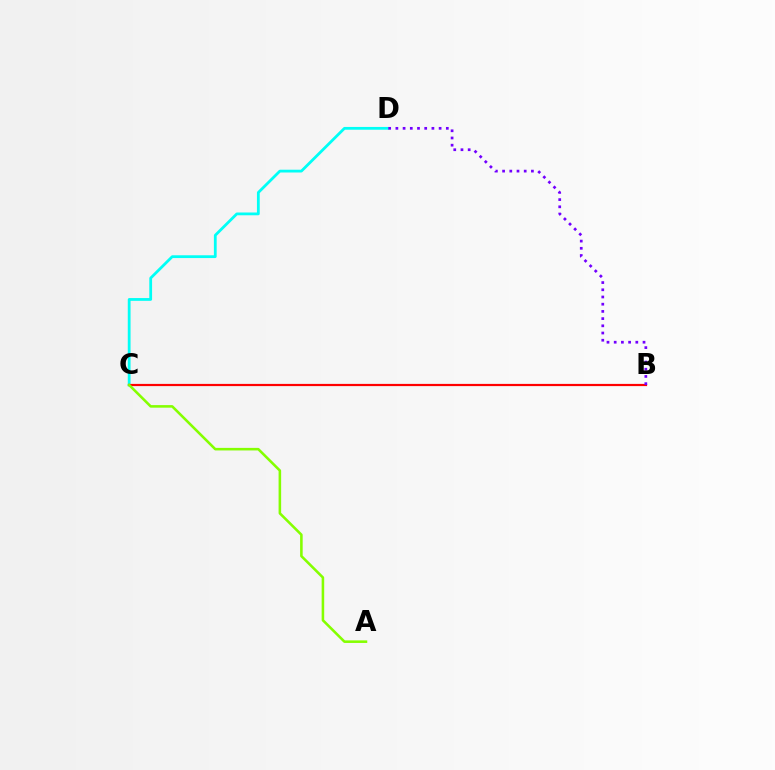{('C', 'D'): [{'color': '#00fff6', 'line_style': 'solid', 'thickness': 2.0}], ('B', 'C'): [{'color': '#ff0000', 'line_style': 'solid', 'thickness': 1.59}], ('A', 'C'): [{'color': '#84ff00', 'line_style': 'solid', 'thickness': 1.85}], ('B', 'D'): [{'color': '#7200ff', 'line_style': 'dotted', 'thickness': 1.96}]}